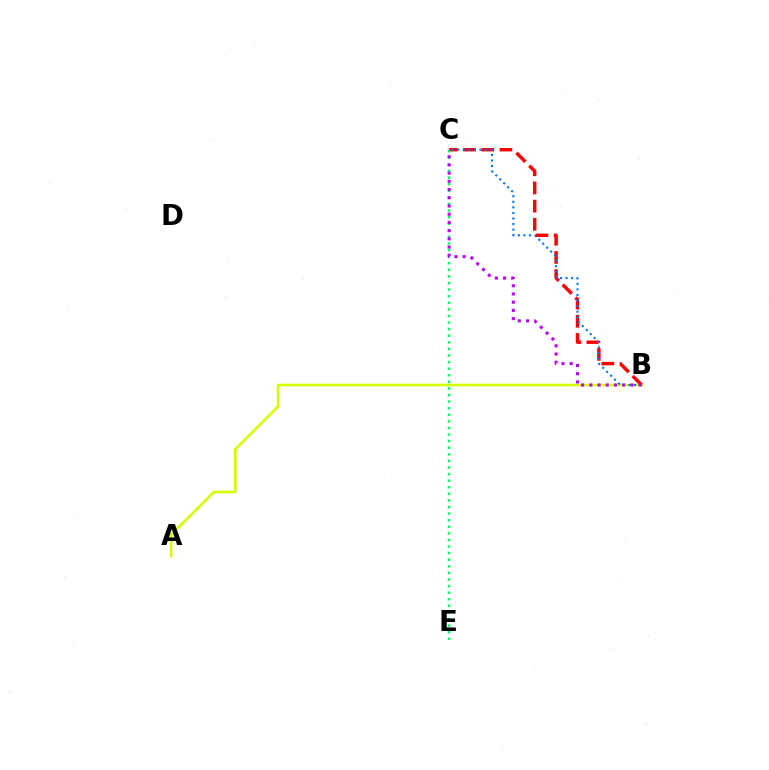{('A', 'B'): [{'color': '#d1ff00', 'line_style': 'solid', 'thickness': 1.86}], ('B', 'C'): [{'color': '#ff0000', 'line_style': 'dashed', 'thickness': 2.47}, {'color': '#0074ff', 'line_style': 'dotted', 'thickness': 1.51}, {'color': '#b900ff', 'line_style': 'dotted', 'thickness': 2.23}], ('C', 'E'): [{'color': '#00ff5c', 'line_style': 'dotted', 'thickness': 1.79}]}